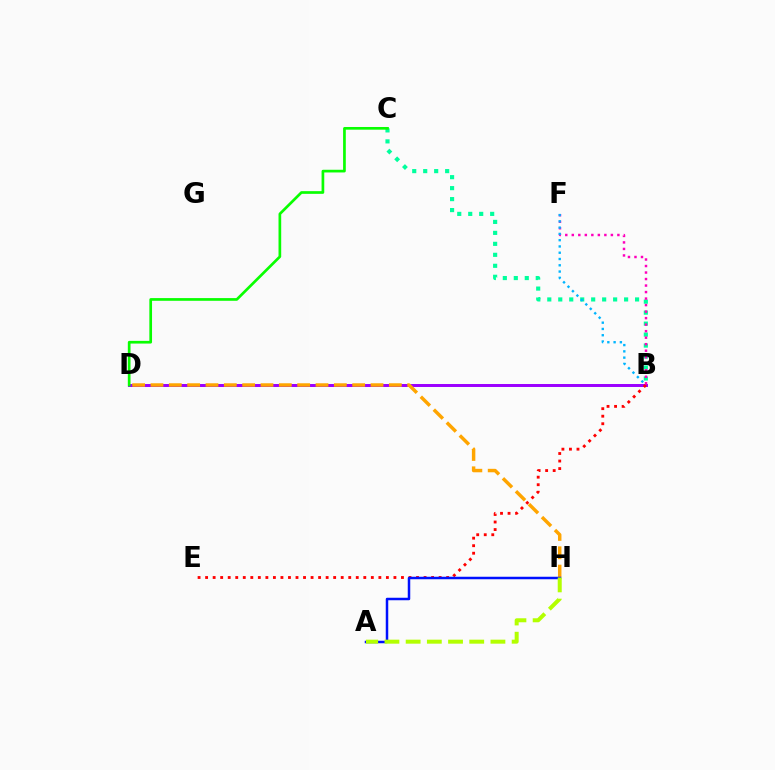{('B', 'D'): [{'color': '#9b00ff', 'line_style': 'solid', 'thickness': 2.14}], ('B', 'C'): [{'color': '#00ff9d', 'line_style': 'dotted', 'thickness': 2.98}], ('B', 'E'): [{'color': '#ff0000', 'line_style': 'dotted', 'thickness': 2.05}], ('B', 'F'): [{'color': '#ff00bd', 'line_style': 'dotted', 'thickness': 1.77}, {'color': '#00b5ff', 'line_style': 'dotted', 'thickness': 1.71}], ('D', 'H'): [{'color': '#ffa500', 'line_style': 'dashed', 'thickness': 2.49}], ('A', 'H'): [{'color': '#0010ff', 'line_style': 'solid', 'thickness': 1.8}, {'color': '#b3ff00', 'line_style': 'dashed', 'thickness': 2.88}], ('C', 'D'): [{'color': '#08ff00', 'line_style': 'solid', 'thickness': 1.94}]}